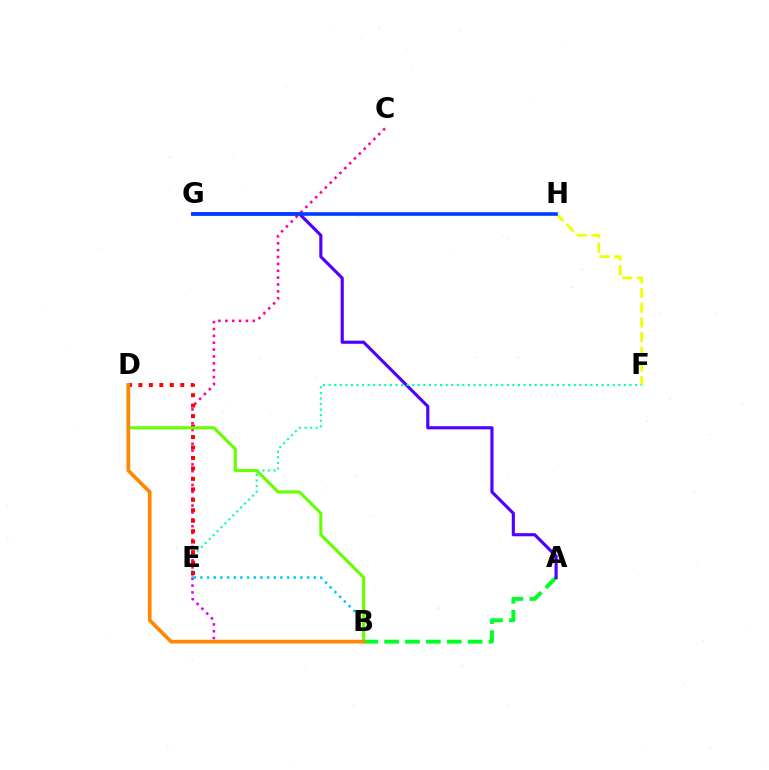{('B', 'E'): [{'color': '#d600ff', 'line_style': 'dotted', 'thickness': 1.85}, {'color': '#00c7ff', 'line_style': 'dotted', 'thickness': 1.81}], ('F', 'H'): [{'color': '#eeff00', 'line_style': 'dashed', 'thickness': 2.0}], ('A', 'B'): [{'color': '#00ff27', 'line_style': 'dashed', 'thickness': 2.84}], ('A', 'G'): [{'color': '#4f00ff', 'line_style': 'solid', 'thickness': 2.25}], ('E', 'F'): [{'color': '#00ffaf', 'line_style': 'dotted', 'thickness': 1.51}], ('C', 'E'): [{'color': '#ff00a0', 'line_style': 'dotted', 'thickness': 1.87}], ('D', 'E'): [{'color': '#ff0000', 'line_style': 'dotted', 'thickness': 2.84}], ('G', 'H'): [{'color': '#003fff', 'line_style': 'solid', 'thickness': 2.61}], ('B', 'D'): [{'color': '#66ff00', 'line_style': 'solid', 'thickness': 2.23}, {'color': '#ff8800', 'line_style': 'solid', 'thickness': 2.67}]}